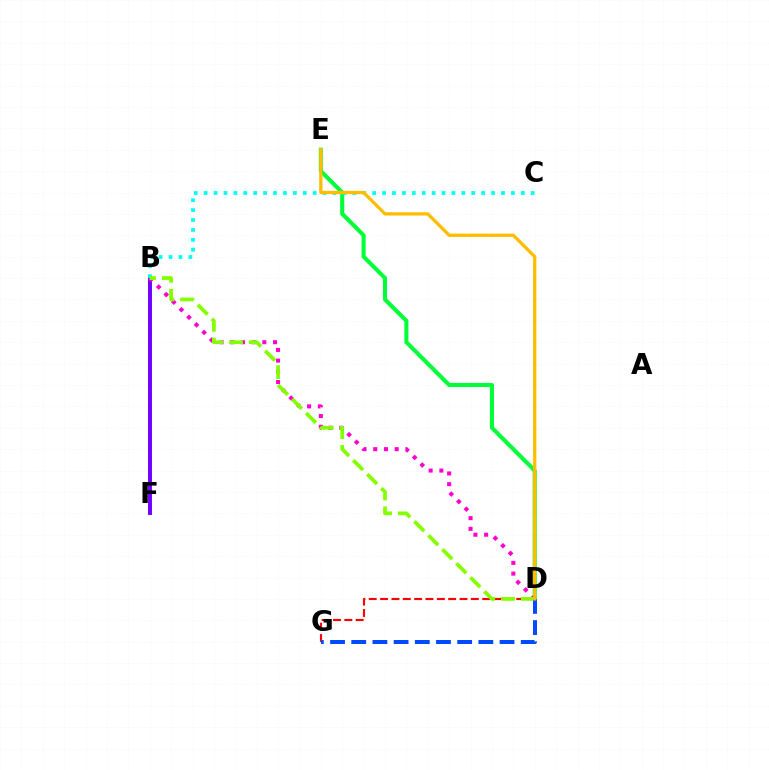{('B', 'F'): [{'color': '#7200ff', 'line_style': 'solid', 'thickness': 2.82}], ('D', 'E'): [{'color': '#00ff39', 'line_style': 'solid', 'thickness': 2.93}, {'color': '#ffbd00', 'line_style': 'solid', 'thickness': 2.37}], ('D', 'G'): [{'color': '#ff0000', 'line_style': 'dashed', 'thickness': 1.54}, {'color': '#004bff', 'line_style': 'dashed', 'thickness': 2.88}], ('B', 'D'): [{'color': '#ff00cf', 'line_style': 'dotted', 'thickness': 2.91}, {'color': '#84ff00', 'line_style': 'dashed', 'thickness': 2.69}], ('B', 'C'): [{'color': '#00fff6', 'line_style': 'dotted', 'thickness': 2.69}]}